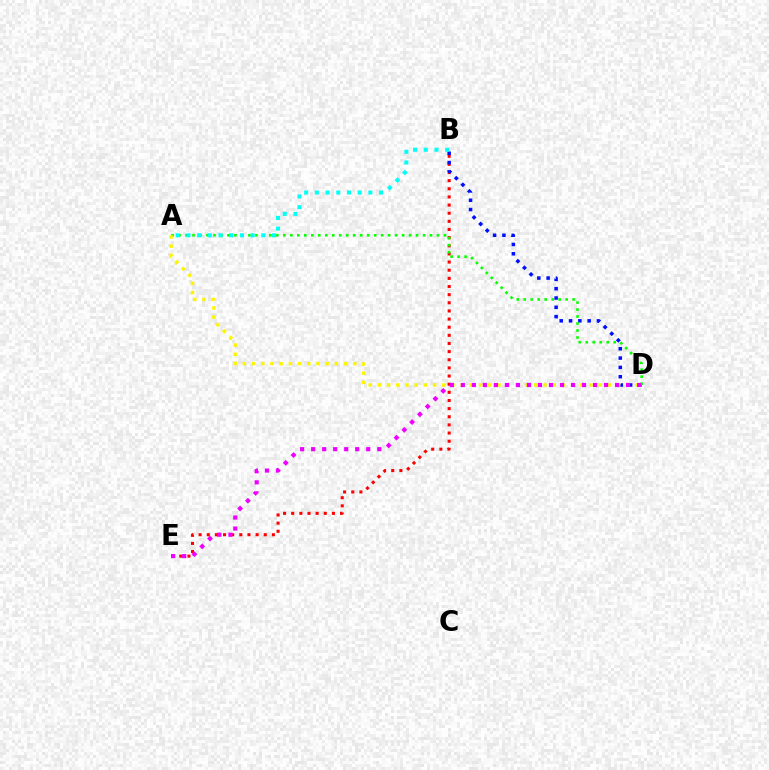{('B', 'E'): [{'color': '#ff0000', 'line_style': 'dotted', 'thickness': 2.21}], ('B', 'D'): [{'color': '#0010ff', 'line_style': 'dotted', 'thickness': 2.53}], ('A', 'D'): [{'color': '#08ff00', 'line_style': 'dotted', 'thickness': 1.9}, {'color': '#fcf500', 'line_style': 'dotted', 'thickness': 2.5}], ('A', 'B'): [{'color': '#00fff6', 'line_style': 'dotted', 'thickness': 2.91}], ('D', 'E'): [{'color': '#ee00ff', 'line_style': 'dotted', 'thickness': 2.99}]}